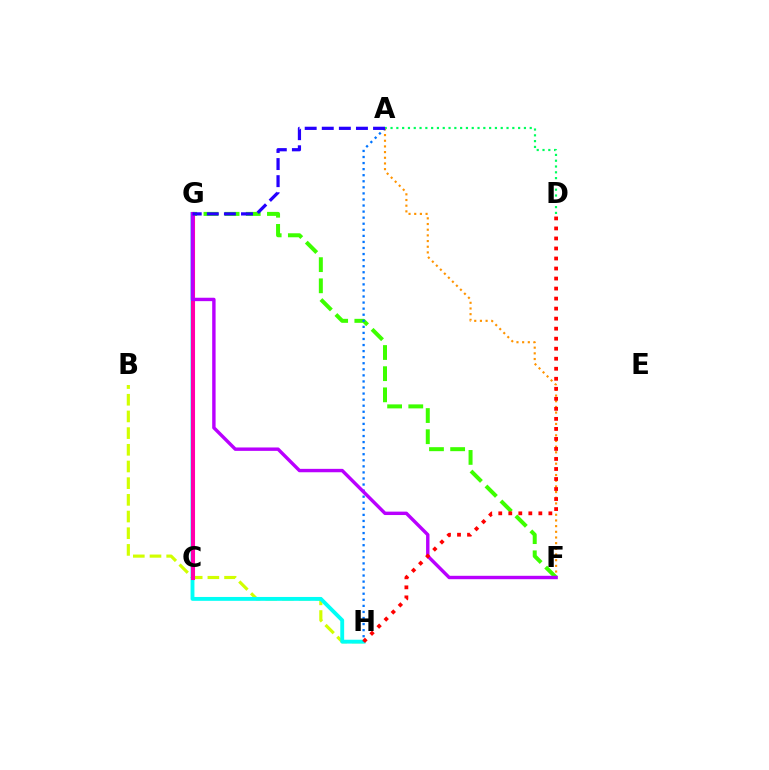{('B', 'H'): [{'color': '#d1ff00', 'line_style': 'dashed', 'thickness': 2.27}], ('G', 'H'): [{'color': '#00fff6', 'line_style': 'solid', 'thickness': 2.78}], ('A', 'D'): [{'color': '#00ff5c', 'line_style': 'dotted', 'thickness': 1.58}], ('A', 'F'): [{'color': '#ff9400', 'line_style': 'dotted', 'thickness': 1.54}], ('F', 'G'): [{'color': '#3dff00', 'line_style': 'dashed', 'thickness': 2.87}, {'color': '#b900ff', 'line_style': 'solid', 'thickness': 2.45}], ('A', 'H'): [{'color': '#0074ff', 'line_style': 'dotted', 'thickness': 1.65}], ('C', 'G'): [{'color': '#ff00ac', 'line_style': 'solid', 'thickness': 2.93}], ('A', 'G'): [{'color': '#2500ff', 'line_style': 'dashed', 'thickness': 2.32}], ('D', 'H'): [{'color': '#ff0000', 'line_style': 'dotted', 'thickness': 2.72}]}